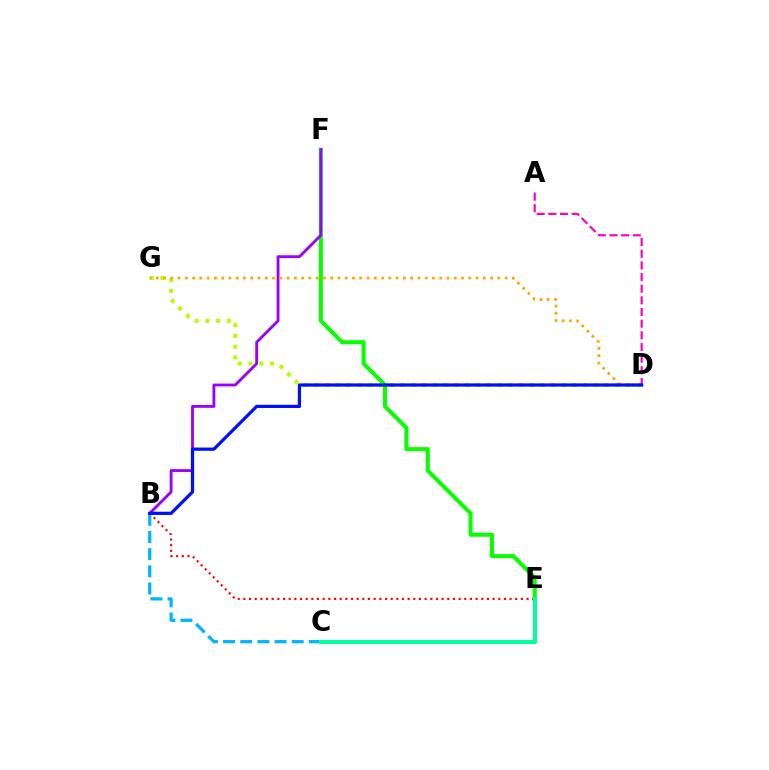{('E', 'F'): [{'color': '#08ff00', 'line_style': 'solid', 'thickness': 2.9}], ('D', 'G'): [{'color': '#b3ff00', 'line_style': 'dotted', 'thickness': 2.92}, {'color': '#ffa500', 'line_style': 'dotted', 'thickness': 1.97}], ('B', 'E'): [{'color': '#ff0000', 'line_style': 'dotted', 'thickness': 1.54}], ('B', 'C'): [{'color': '#00b5ff', 'line_style': 'dashed', 'thickness': 2.33}], ('C', 'E'): [{'color': '#00ff9d', 'line_style': 'solid', 'thickness': 2.91}], ('A', 'D'): [{'color': '#ff00bd', 'line_style': 'dashed', 'thickness': 1.58}], ('B', 'F'): [{'color': '#9b00ff', 'line_style': 'solid', 'thickness': 2.04}], ('B', 'D'): [{'color': '#0010ff', 'line_style': 'solid', 'thickness': 2.33}]}